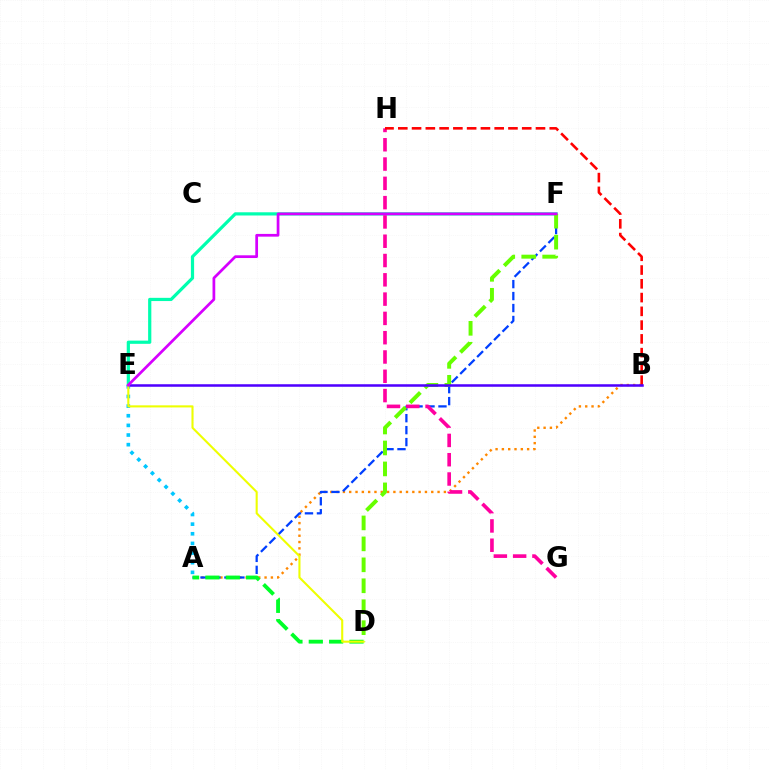{('E', 'F'): [{'color': '#00ffaf', 'line_style': 'solid', 'thickness': 2.31}, {'color': '#d600ff', 'line_style': 'solid', 'thickness': 1.97}], ('A', 'B'): [{'color': '#ff8800', 'line_style': 'dotted', 'thickness': 1.71}], ('A', 'F'): [{'color': '#003fff', 'line_style': 'dashed', 'thickness': 1.63}], ('A', 'E'): [{'color': '#00c7ff', 'line_style': 'dotted', 'thickness': 2.62}], ('G', 'H'): [{'color': '#ff00a0', 'line_style': 'dashed', 'thickness': 2.62}], ('A', 'D'): [{'color': '#00ff27', 'line_style': 'dashed', 'thickness': 2.77}], ('B', 'H'): [{'color': '#ff0000', 'line_style': 'dashed', 'thickness': 1.87}], ('D', 'F'): [{'color': '#66ff00', 'line_style': 'dashed', 'thickness': 2.85}], ('B', 'E'): [{'color': '#4f00ff', 'line_style': 'solid', 'thickness': 1.82}], ('D', 'E'): [{'color': '#eeff00', 'line_style': 'solid', 'thickness': 1.51}]}